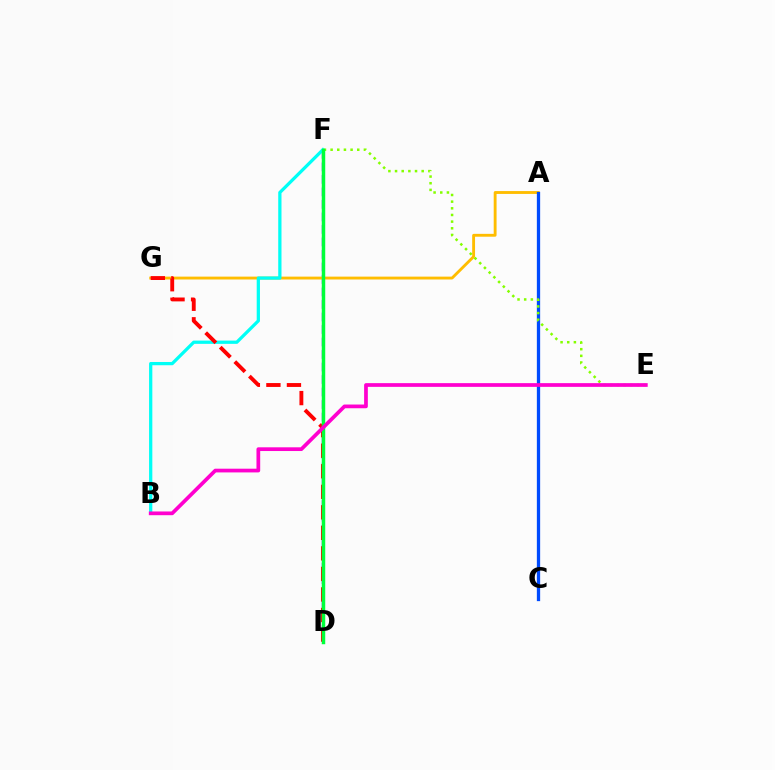{('D', 'F'): [{'color': '#7200ff', 'line_style': 'dashed', 'thickness': 1.7}, {'color': '#00ff39', 'line_style': 'solid', 'thickness': 2.49}], ('A', 'G'): [{'color': '#ffbd00', 'line_style': 'solid', 'thickness': 2.06}], ('B', 'F'): [{'color': '#00fff6', 'line_style': 'solid', 'thickness': 2.34}], ('A', 'C'): [{'color': '#004bff', 'line_style': 'solid', 'thickness': 2.37}], ('D', 'G'): [{'color': '#ff0000', 'line_style': 'dashed', 'thickness': 2.79}], ('E', 'F'): [{'color': '#84ff00', 'line_style': 'dotted', 'thickness': 1.81}], ('B', 'E'): [{'color': '#ff00cf', 'line_style': 'solid', 'thickness': 2.68}]}